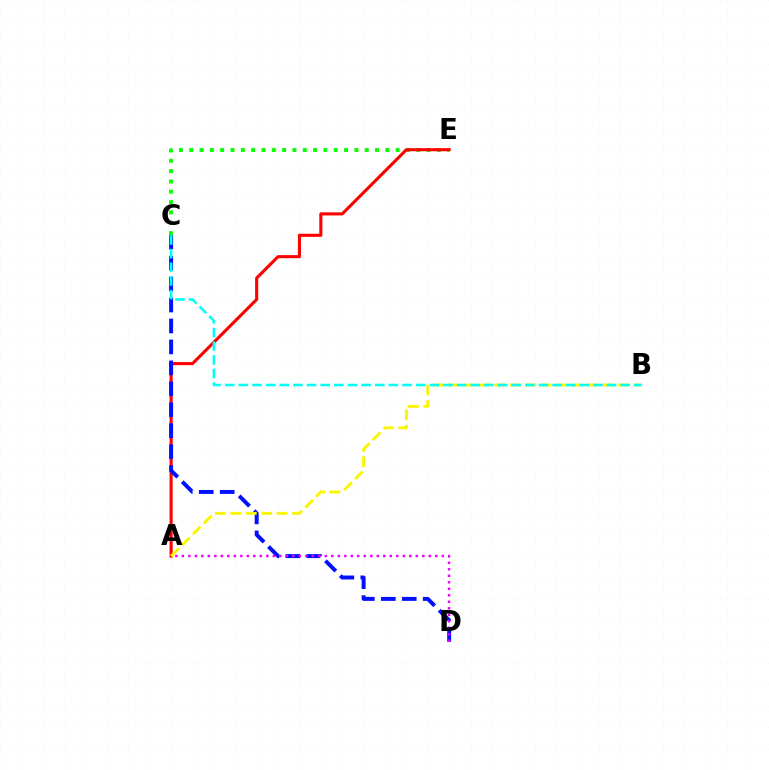{('C', 'E'): [{'color': '#08ff00', 'line_style': 'dotted', 'thickness': 2.81}], ('A', 'E'): [{'color': '#ff0000', 'line_style': 'solid', 'thickness': 2.23}], ('C', 'D'): [{'color': '#0010ff', 'line_style': 'dashed', 'thickness': 2.85}], ('A', 'D'): [{'color': '#ee00ff', 'line_style': 'dotted', 'thickness': 1.77}], ('A', 'B'): [{'color': '#fcf500', 'line_style': 'dashed', 'thickness': 2.1}], ('B', 'C'): [{'color': '#00fff6', 'line_style': 'dashed', 'thickness': 1.85}]}